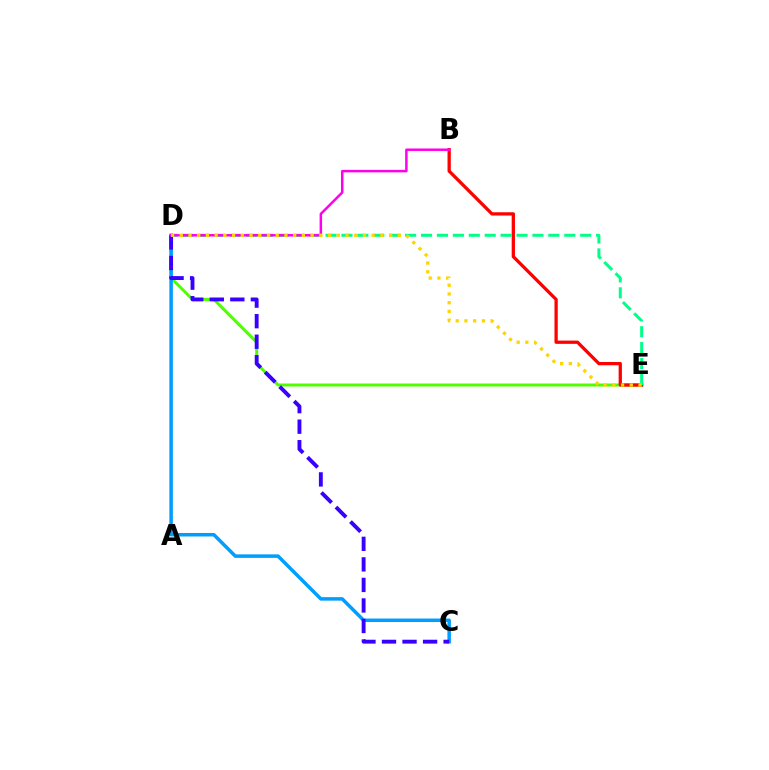{('D', 'E'): [{'color': '#4fff00', 'line_style': 'solid', 'thickness': 2.14}, {'color': '#00ff86', 'line_style': 'dashed', 'thickness': 2.16}, {'color': '#ffd500', 'line_style': 'dotted', 'thickness': 2.37}], ('B', 'E'): [{'color': '#ff0000', 'line_style': 'solid', 'thickness': 2.35}], ('C', 'D'): [{'color': '#009eff', 'line_style': 'solid', 'thickness': 2.52}, {'color': '#3700ff', 'line_style': 'dashed', 'thickness': 2.79}], ('B', 'D'): [{'color': '#ff00ed', 'line_style': 'solid', 'thickness': 1.79}]}